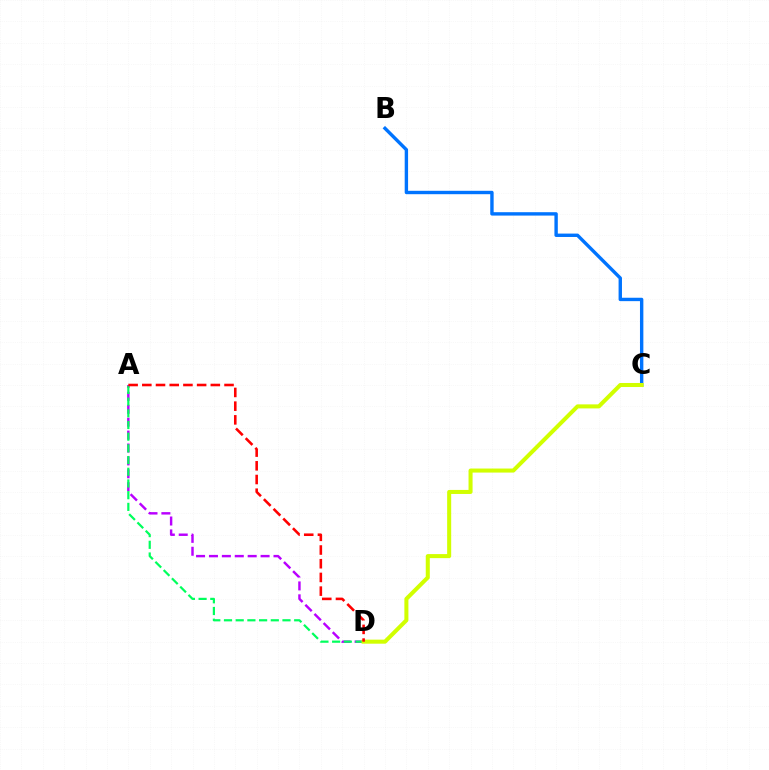{('A', 'D'): [{'color': '#b900ff', 'line_style': 'dashed', 'thickness': 1.75}, {'color': '#00ff5c', 'line_style': 'dashed', 'thickness': 1.59}, {'color': '#ff0000', 'line_style': 'dashed', 'thickness': 1.86}], ('B', 'C'): [{'color': '#0074ff', 'line_style': 'solid', 'thickness': 2.44}], ('C', 'D'): [{'color': '#d1ff00', 'line_style': 'solid', 'thickness': 2.91}]}